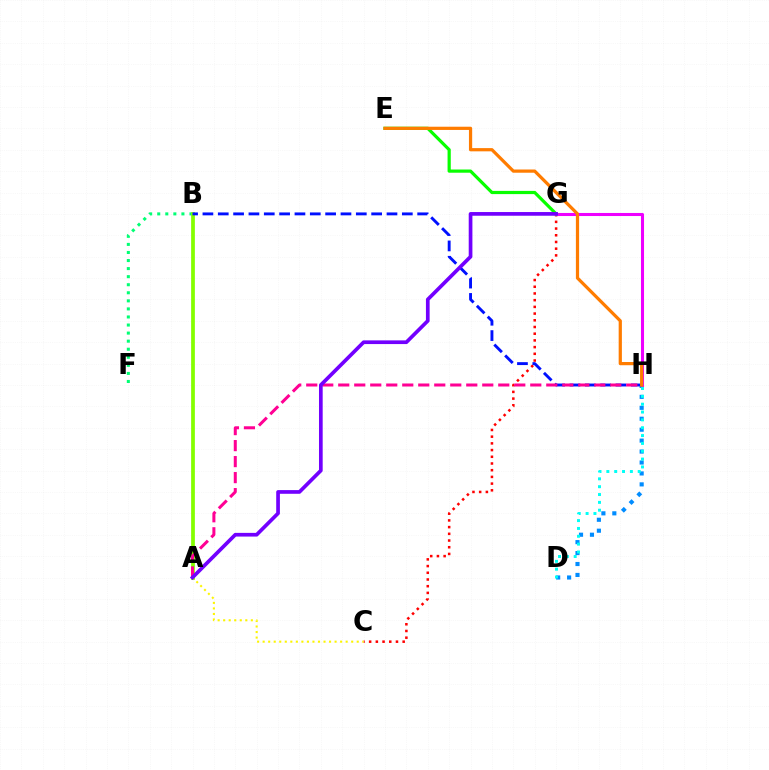{('D', 'H'): [{'color': '#008cff', 'line_style': 'dotted', 'thickness': 2.97}, {'color': '#00fff6', 'line_style': 'dotted', 'thickness': 2.13}], ('C', 'G'): [{'color': '#ff0000', 'line_style': 'dotted', 'thickness': 1.82}], ('B', 'F'): [{'color': '#00ff74', 'line_style': 'dotted', 'thickness': 2.19}], ('A', 'C'): [{'color': '#fcf500', 'line_style': 'dotted', 'thickness': 1.5}], ('G', 'H'): [{'color': '#ee00ff', 'line_style': 'solid', 'thickness': 2.2}], ('A', 'B'): [{'color': '#84ff00', 'line_style': 'solid', 'thickness': 2.69}], ('B', 'H'): [{'color': '#0010ff', 'line_style': 'dashed', 'thickness': 2.08}], ('E', 'G'): [{'color': '#08ff00', 'line_style': 'solid', 'thickness': 2.31}], ('A', 'H'): [{'color': '#ff0094', 'line_style': 'dashed', 'thickness': 2.17}], ('E', 'H'): [{'color': '#ff7c00', 'line_style': 'solid', 'thickness': 2.32}], ('A', 'G'): [{'color': '#7200ff', 'line_style': 'solid', 'thickness': 2.66}]}